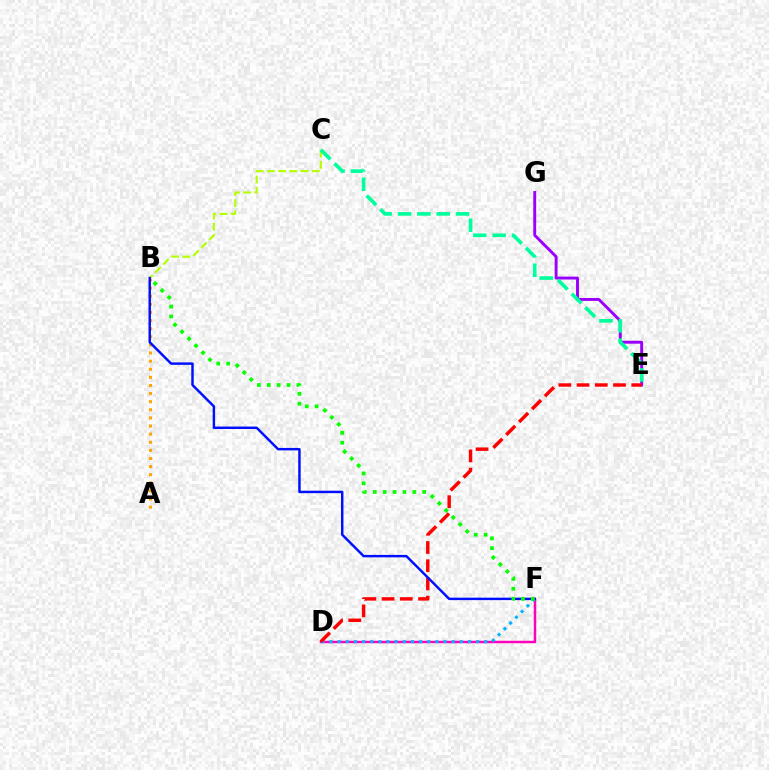{('A', 'B'): [{'color': '#ffa500', 'line_style': 'dotted', 'thickness': 2.2}], ('E', 'G'): [{'color': '#9b00ff', 'line_style': 'solid', 'thickness': 2.1}], ('D', 'F'): [{'color': '#ff00bd', 'line_style': 'solid', 'thickness': 1.77}, {'color': '#00b5ff', 'line_style': 'dotted', 'thickness': 2.21}], ('B', 'C'): [{'color': '#b3ff00', 'line_style': 'dashed', 'thickness': 1.53}], ('D', 'E'): [{'color': '#ff0000', 'line_style': 'dashed', 'thickness': 2.48}], ('B', 'F'): [{'color': '#0010ff', 'line_style': 'solid', 'thickness': 1.77}, {'color': '#08ff00', 'line_style': 'dotted', 'thickness': 2.69}], ('C', 'E'): [{'color': '#00ff9d', 'line_style': 'dashed', 'thickness': 2.63}]}